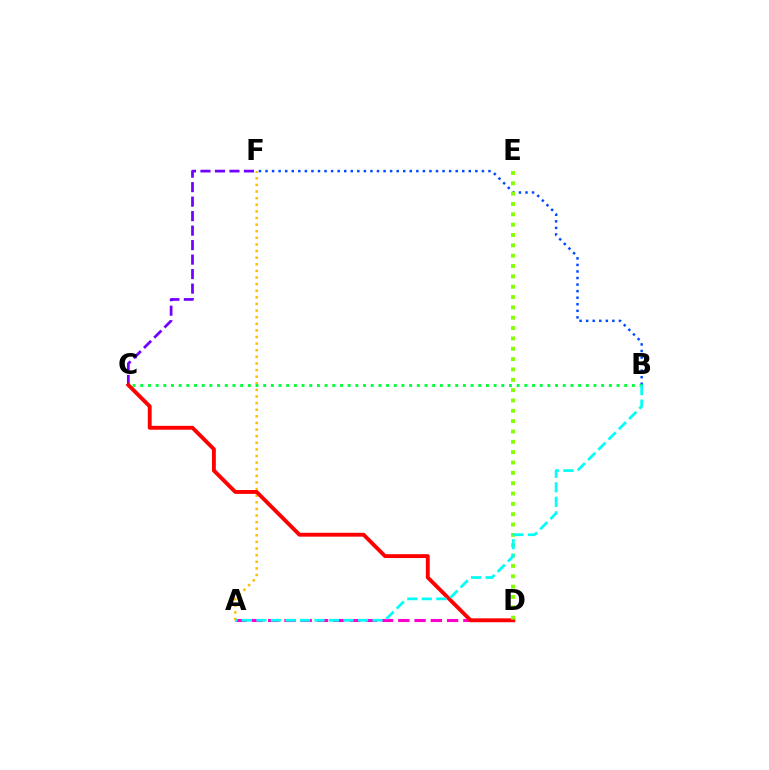{('A', 'D'): [{'color': '#ff00cf', 'line_style': 'dashed', 'thickness': 2.21}], ('A', 'F'): [{'color': '#ffbd00', 'line_style': 'dotted', 'thickness': 1.8}], ('C', 'F'): [{'color': '#7200ff', 'line_style': 'dashed', 'thickness': 1.97}], ('B', 'F'): [{'color': '#004bff', 'line_style': 'dotted', 'thickness': 1.78}], ('B', 'C'): [{'color': '#00ff39', 'line_style': 'dotted', 'thickness': 2.09}], ('C', 'D'): [{'color': '#ff0000', 'line_style': 'solid', 'thickness': 2.79}], ('D', 'E'): [{'color': '#84ff00', 'line_style': 'dotted', 'thickness': 2.81}], ('A', 'B'): [{'color': '#00fff6', 'line_style': 'dashed', 'thickness': 1.97}]}